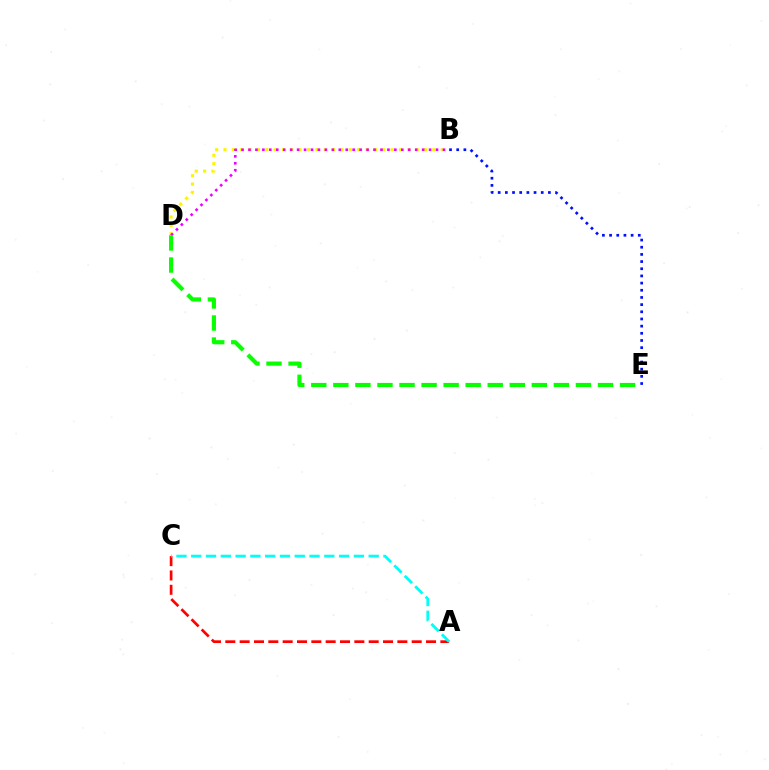{('B', 'D'): [{'color': '#fcf500', 'line_style': 'dotted', 'thickness': 2.27}, {'color': '#ee00ff', 'line_style': 'dotted', 'thickness': 1.89}], ('A', 'C'): [{'color': '#ff0000', 'line_style': 'dashed', 'thickness': 1.95}, {'color': '#00fff6', 'line_style': 'dashed', 'thickness': 2.01}], ('B', 'E'): [{'color': '#0010ff', 'line_style': 'dotted', 'thickness': 1.95}], ('D', 'E'): [{'color': '#08ff00', 'line_style': 'dashed', 'thickness': 3.0}]}